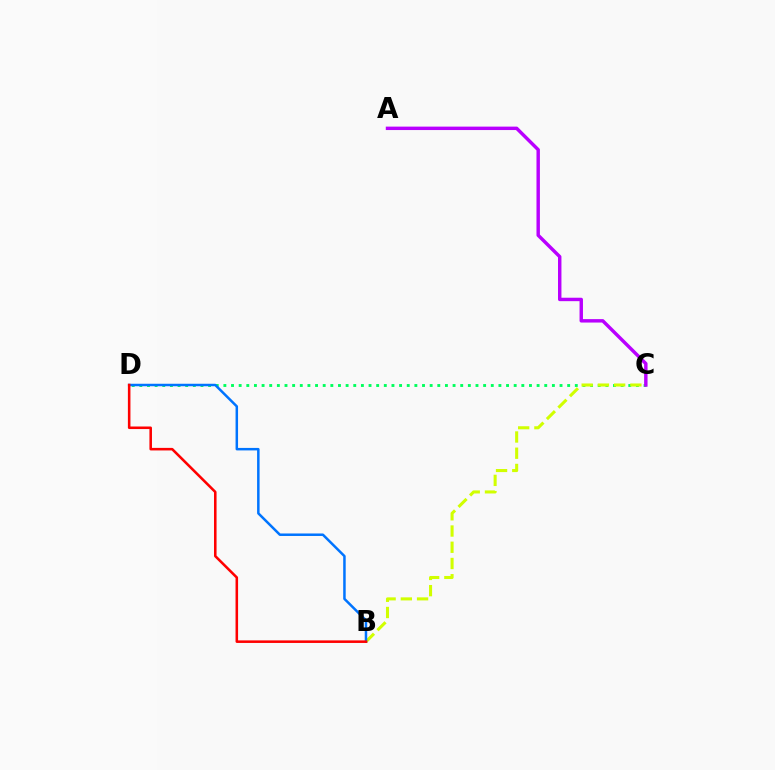{('C', 'D'): [{'color': '#00ff5c', 'line_style': 'dotted', 'thickness': 2.08}], ('B', 'C'): [{'color': '#d1ff00', 'line_style': 'dashed', 'thickness': 2.2}], ('B', 'D'): [{'color': '#0074ff', 'line_style': 'solid', 'thickness': 1.8}, {'color': '#ff0000', 'line_style': 'solid', 'thickness': 1.84}], ('A', 'C'): [{'color': '#b900ff', 'line_style': 'solid', 'thickness': 2.47}]}